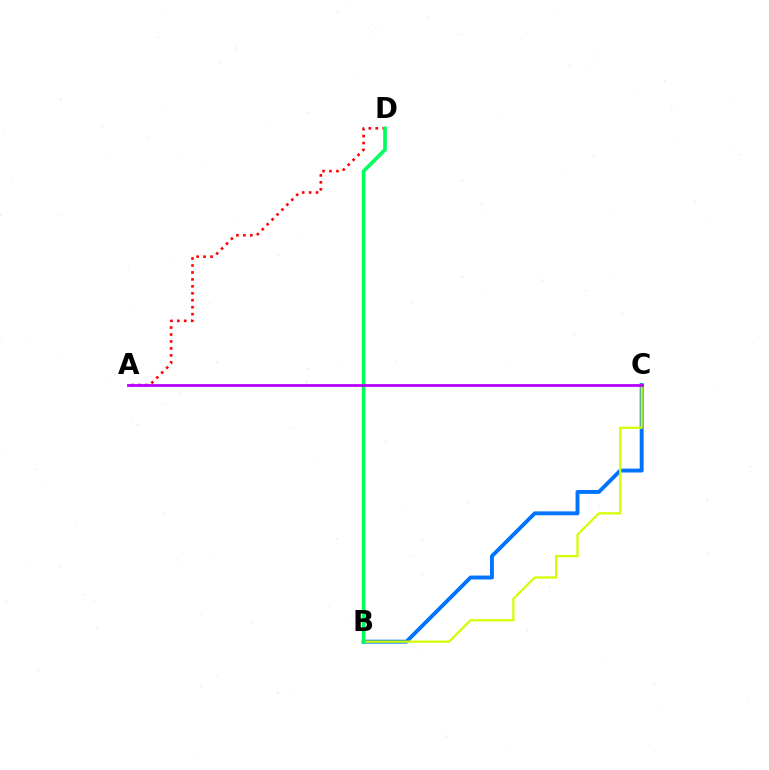{('A', 'D'): [{'color': '#ff0000', 'line_style': 'dotted', 'thickness': 1.89}], ('B', 'C'): [{'color': '#0074ff', 'line_style': 'solid', 'thickness': 2.81}, {'color': '#d1ff00', 'line_style': 'solid', 'thickness': 1.61}], ('B', 'D'): [{'color': '#00ff5c', 'line_style': 'solid', 'thickness': 2.64}], ('A', 'C'): [{'color': '#b900ff', 'line_style': 'solid', 'thickness': 2.01}]}